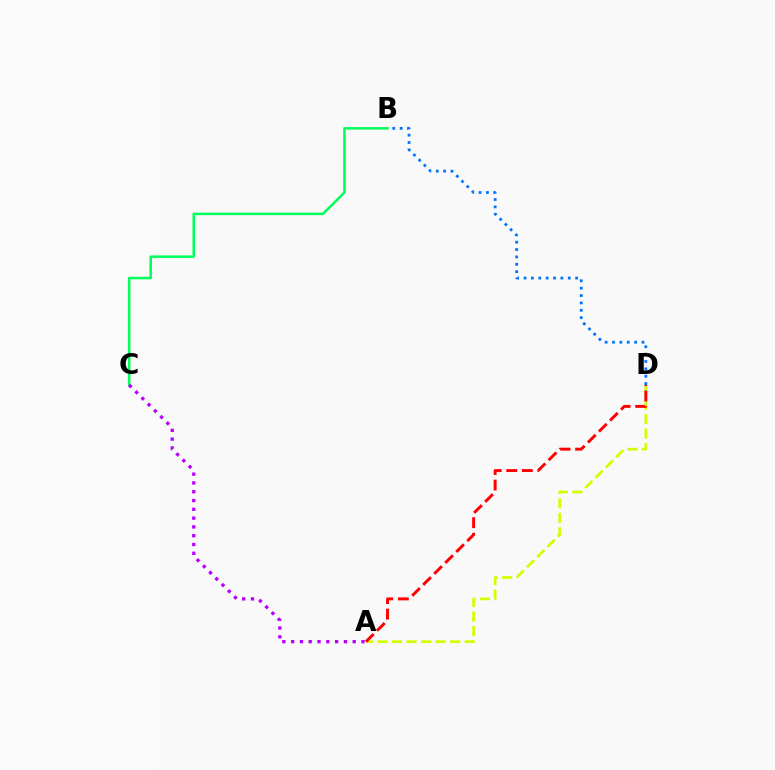{('A', 'D'): [{'color': '#d1ff00', 'line_style': 'dashed', 'thickness': 1.97}, {'color': '#ff0000', 'line_style': 'dashed', 'thickness': 2.11}], ('B', 'D'): [{'color': '#0074ff', 'line_style': 'dotted', 'thickness': 2.0}], ('B', 'C'): [{'color': '#00ff5c', 'line_style': 'solid', 'thickness': 1.82}], ('A', 'C'): [{'color': '#b900ff', 'line_style': 'dotted', 'thickness': 2.39}]}